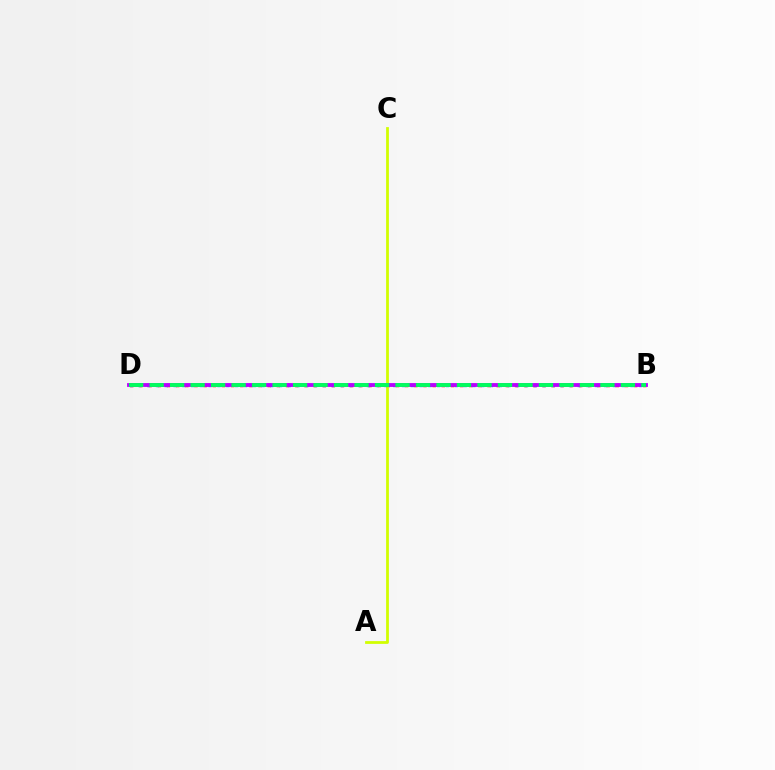{('B', 'D'): [{'color': '#ff0000', 'line_style': 'dotted', 'thickness': 2.49}, {'color': '#0074ff', 'line_style': 'dotted', 'thickness': 2.39}, {'color': '#b900ff', 'line_style': 'solid', 'thickness': 2.76}, {'color': '#00ff5c', 'line_style': 'dashed', 'thickness': 2.78}], ('A', 'C'): [{'color': '#d1ff00', 'line_style': 'solid', 'thickness': 1.99}]}